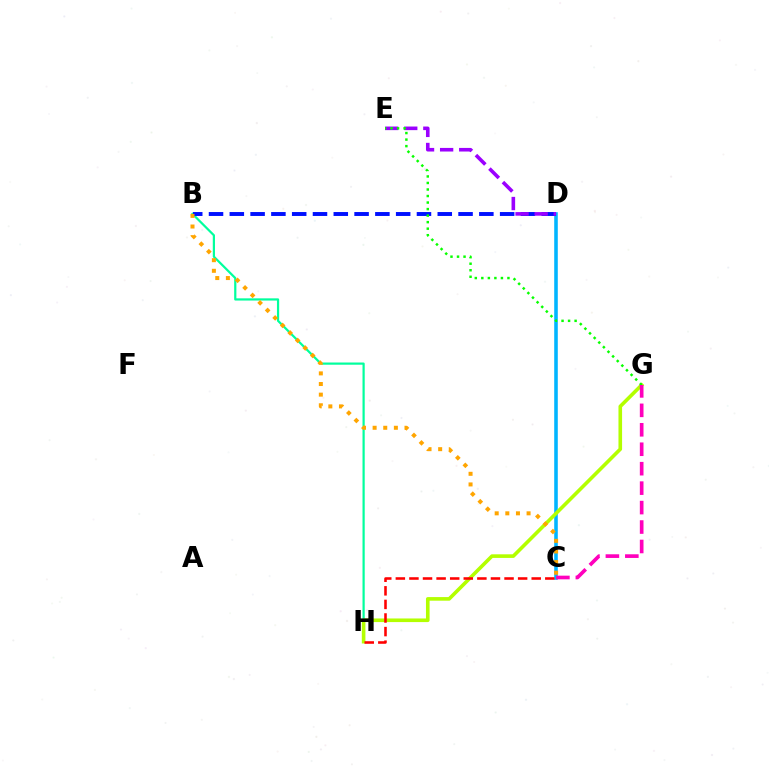{('B', 'H'): [{'color': '#00ff9d', 'line_style': 'solid', 'thickness': 1.59}], ('C', 'D'): [{'color': '#00b5ff', 'line_style': 'solid', 'thickness': 2.57}], ('B', 'D'): [{'color': '#0010ff', 'line_style': 'dashed', 'thickness': 2.83}], ('G', 'H'): [{'color': '#b3ff00', 'line_style': 'solid', 'thickness': 2.6}], ('D', 'E'): [{'color': '#9b00ff', 'line_style': 'dashed', 'thickness': 2.59}], ('E', 'G'): [{'color': '#08ff00', 'line_style': 'dotted', 'thickness': 1.77}], ('C', 'G'): [{'color': '#ff00bd', 'line_style': 'dashed', 'thickness': 2.64}], ('C', 'H'): [{'color': '#ff0000', 'line_style': 'dashed', 'thickness': 1.85}], ('B', 'C'): [{'color': '#ffa500', 'line_style': 'dotted', 'thickness': 2.89}]}